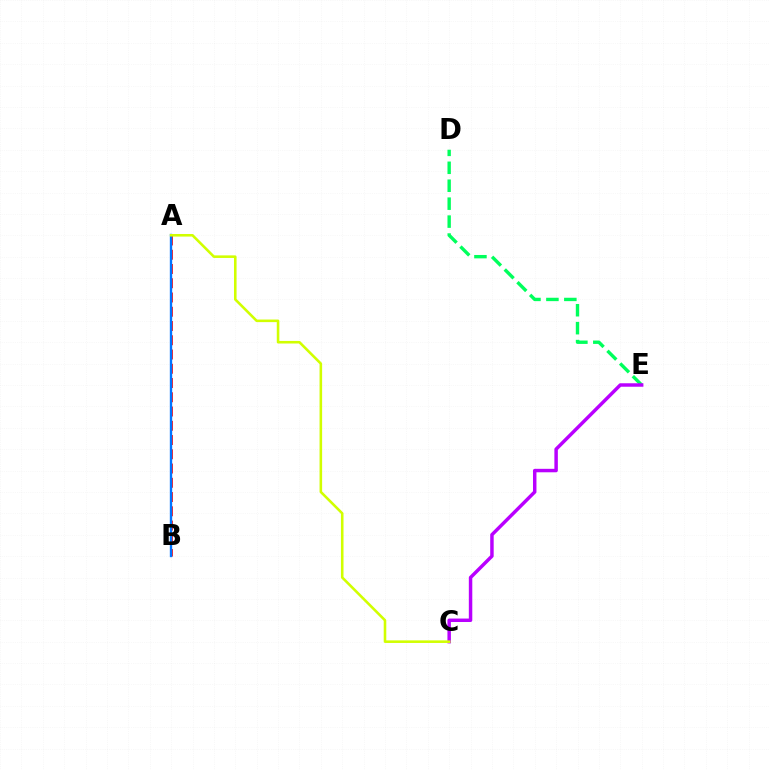{('D', 'E'): [{'color': '#00ff5c', 'line_style': 'dashed', 'thickness': 2.44}], ('C', 'E'): [{'color': '#b900ff', 'line_style': 'solid', 'thickness': 2.49}], ('A', 'B'): [{'color': '#ff0000', 'line_style': 'dashed', 'thickness': 1.94}, {'color': '#0074ff', 'line_style': 'solid', 'thickness': 1.7}], ('A', 'C'): [{'color': '#d1ff00', 'line_style': 'solid', 'thickness': 1.86}]}